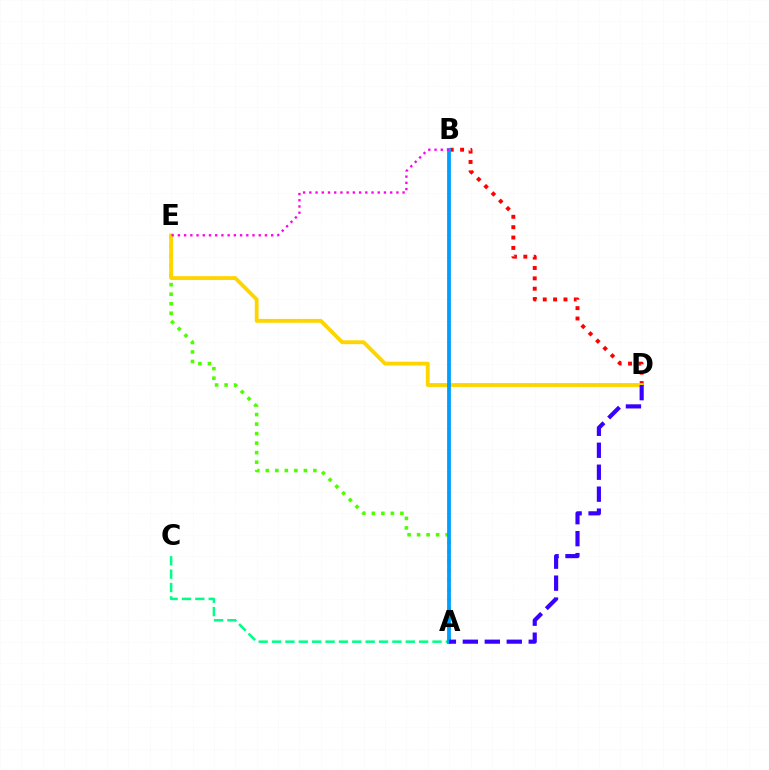{('A', 'E'): [{'color': '#4fff00', 'line_style': 'dotted', 'thickness': 2.59}], ('B', 'D'): [{'color': '#ff0000', 'line_style': 'dotted', 'thickness': 2.82}], ('D', 'E'): [{'color': '#ffd500', 'line_style': 'solid', 'thickness': 2.77}], ('A', 'C'): [{'color': '#00ff86', 'line_style': 'dashed', 'thickness': 1.82}], ('A', 'B'): [{'color': '#009eff', 'line_style': 'solid', 'thickness': 2.72}], ('A', 'D'): [{'color': '#3700ff', 'line_style': 'dashed', 'thickness': 2.98}], ('B', 'E'): [{'color': '#ff00ed', 'line_style': 'dotted', 'thickness': 1.69}]}